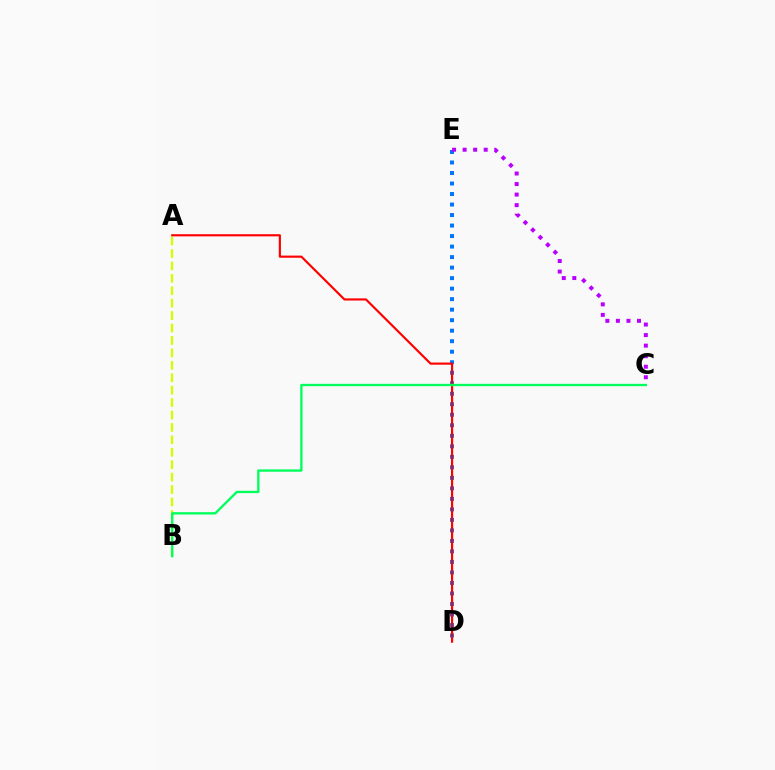{('A', 'B'): [{'color': '#d1ff00', 'line_style': 'dashed', 'thickness': 1.69}], ('D', 'E'): [{'color': '#0074ff', 'line_style': 'dotted', 'thickness': 2.86}], ('C', 'E'): [{'color': '#b900ff', 'line_style': 'dotted', 'thickness': 2.86}], ('A', 'D'): [{'color': '#ff0000', 'line_style': 'solid', 'thickness': 1.55}], ('B', 'C'): [{'color': '#00ff5c', 'line_style': 'solid', 'thickness': 1.68}]}